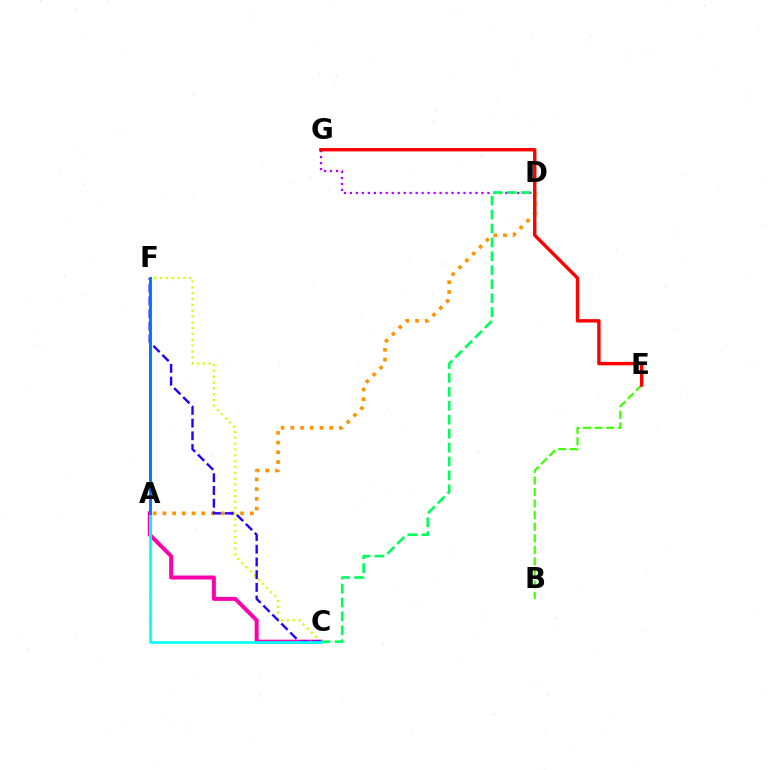{('A', 'D'): [{'color': '#ff9400', 'line_style': 'dotted', 'thickness': 2.64}], ('D', 'G'): [{'color': '#b900ff', 'line_style': 'dotted', 'thickness': 1.62}], ('C', 'F'): [{'color': '#d1ff00', 'line_style': 'dotted', 'thickness': 1.58}, {'color': '#2500ff', 'line_style': 'dashed', 'thickness': 1.73}], ('A', 'C'): [{'color': '#ff00ac', 'line_style': 'solid', 'thickness': 2.85}, {'color': '#00fff6', 'line_style': 'solid', 'thickness': 1.93}], ('C', 'D'): [{'color': '#00ff5c', 'line_style': 'dashed', 'thickness': 1.89}], ('B', 'E'): [{'color': '#3dff00', 'line_style': 'dashed', 'thickness': 1.57}], ('A', 'F'): [{'color': '#0074ff', 'line_style': 'solid', 'thickness': 2.08}], ('E', 'G'): [{'color': '#ff0000', 'line_style': 'solid', 'thickness': 2.44}]}